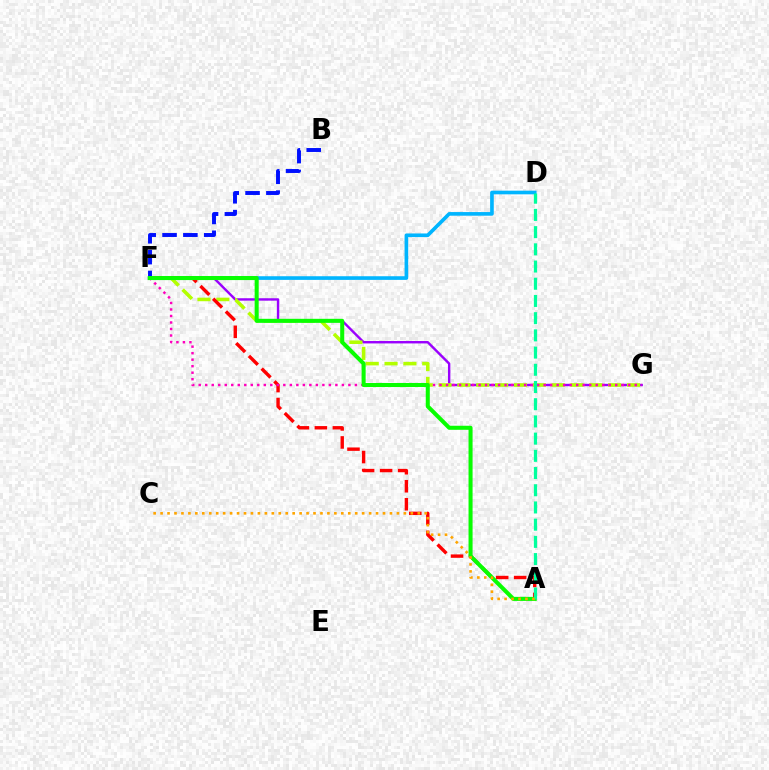{('F', 'G'): [{'color': '#9b00ff', 'line_style': 'solid', 'thickness': 1.74}, {'color': '#b3ff00', 'line_style': 'dashed', 'thickness': 2.56}, {'color': '#ff00bd', 'line_style': 'dotted', 'thickness': 1.77}], ('D', 'F'): [{'color': '#00b5ff', 'line_style': 'solid', 'thickness': 2.63}], ('A', 'F'): [{'color': '#ff0000', 'line_style': 'dashed', 'thickness': 2.44}, {'color': '#08ff00', 'line_style': 'solid', 'thickness': 2.91}], ('B', 'F'): [{'color': '#0010ff', 'line_style': 'dashed', 'thickness': 2.83}], ('A', 'D'): [{'color': '#00ff9d', 'line_style': 'dashed', 'thickness': 2.34}], ('A', 'C'): [{'color': '#ffa500', 'line_style': 'dotted', 'thickness': 1.89}]}